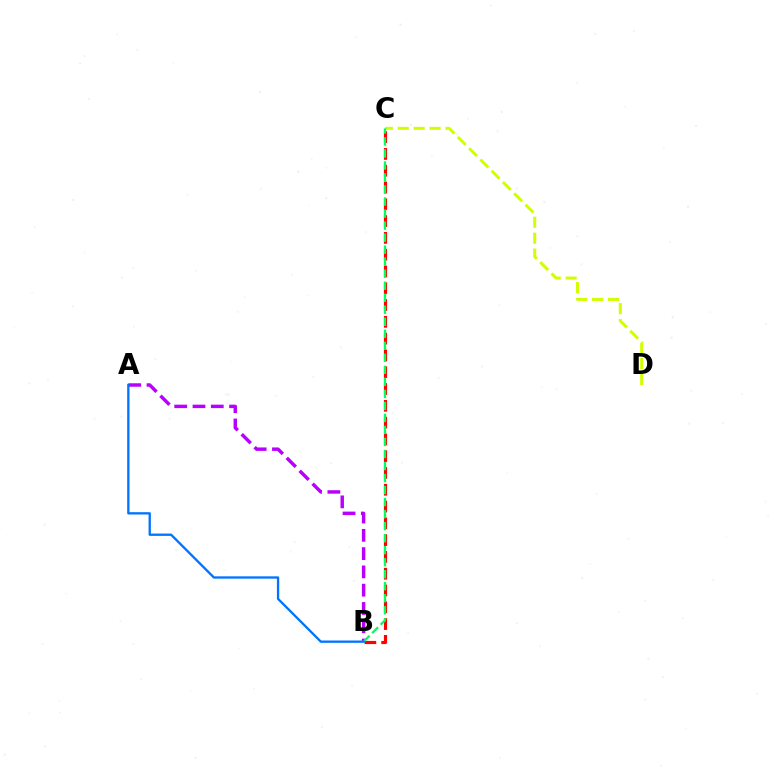{('A', 'B'): [{'color': '#b900ff', 'line_style': 'dashed', 'thickness': 2.48}, {'color': '#0074ff', 'line_style': 'solid', 'thickness': 1.67}], ('C', 'D'): [{'color': '#d1ff00', 'line_style': 'dashed', 'thickness': 2.17}], ('B', 'C'): [{'color': '#ff0000', 'line_style': 'dashed', 'thickness': 2.28}, {'color': '#00ff5c', 'line_style': 'dashed', 'thickness': 1.63}]}